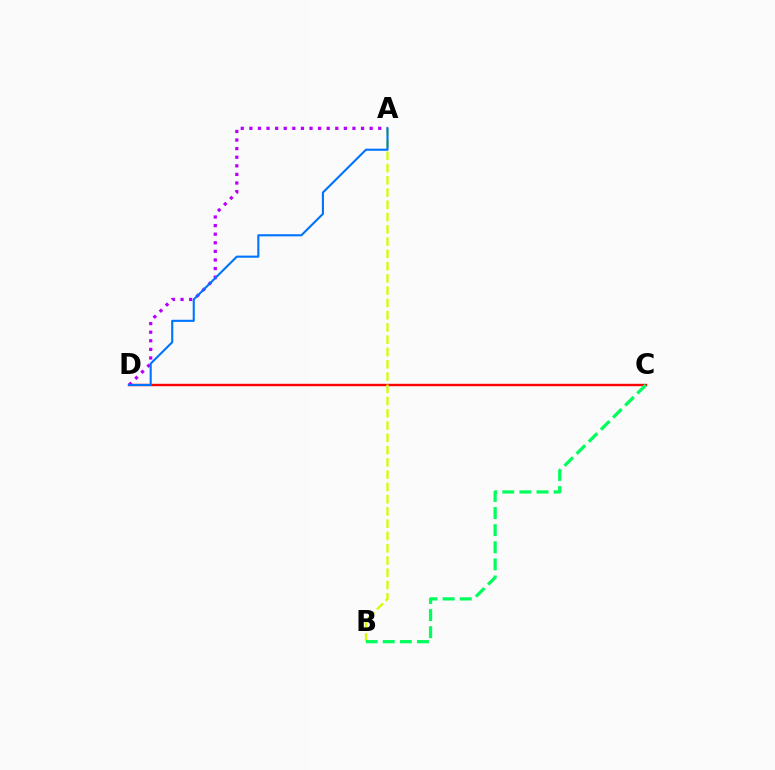{('C', 'D'): [{'color': '#ff0000', 'line_style': 'solid', 'thickness': 1.73}], ('A', 'B'): [{'color': '#d1ff00', 'line_style': 'dashed', 'thickness': 1.67}], ('A', 'D'): [{'color': '#b900ff', 'line_style': 'dotted', 'thickness': 2.33}, {'color': '#0074ff', 'line_style': 'solid', 'thickness': 1.52}], ('B', 'C'): [{'color': '#00ff5c', 'line_style': 'dashed', 'thickness': 2.33}]}